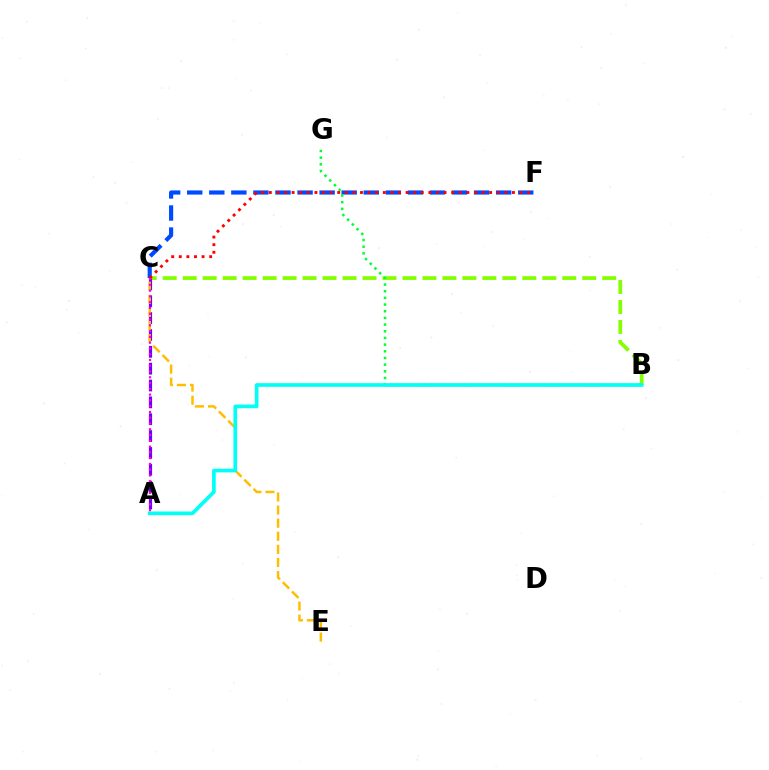{('B', 'C'): [{'color': '#84ff00', 'line_style': 'dashed', 'thickness': 2.71}], ('A', 'C'): [{'color': '#7200ff', 'line_style': 'dashed', 'thickness': 2.29}, {'color': '#ff00cf', 'line_style': 'dotted', 'thickness': 1.57}], ('C', 'F'): [{'color': '#004bff', 'line_style': 'dashed', 'thickness': 3.0}, {'color': '#ff0000', 'line_style': 'dotted', 'thickness': 2.06}], ('C', 'E'): [{'color': '#ffbd00', 'line_style': 'dashed', 'thickness': 1.78}], ('B', 'G'): [{'color': '#00ff39', 'line_style': 'dotted', 'thickness': 1.81}], ('A', 'B'): [{'color': '#00fff6', 'line_style': 'solid', 'thickness': 2.64}]}